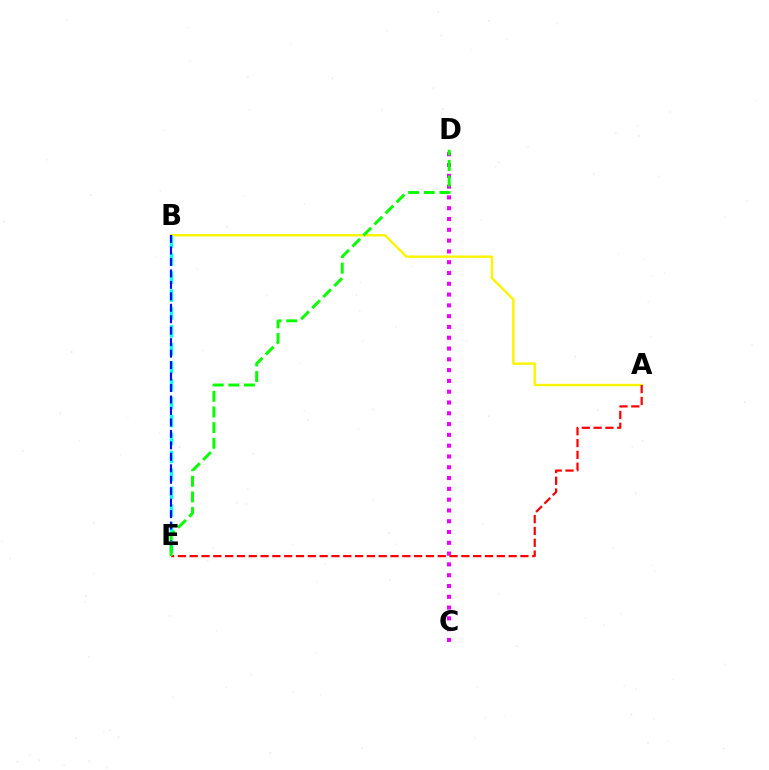{('A', 'B'): [{'color': '#fcf500', 'line_style': 'solid', 'thickness': 1.73}], ('B', 'E'): [{'color': '#00fff6', 'line_style': 'dashed', 'thickness': 2.44}, {'color': '#0010ff', 'line_style': 'dashed', 'thickness': 1.56}], ('C', 'D'): [{'color': '#ee00ff', 'line_style': 'dotted', 'thickness': 2.93}], ('A', 'E'): [{'color': '#ff0000', 'line_style': 'dashed', 'thickness': 1.6}], ('D', 'E'): [{'color': '#08ff00', 'line_style': 'dashed', 'thickness': 2.12}]}